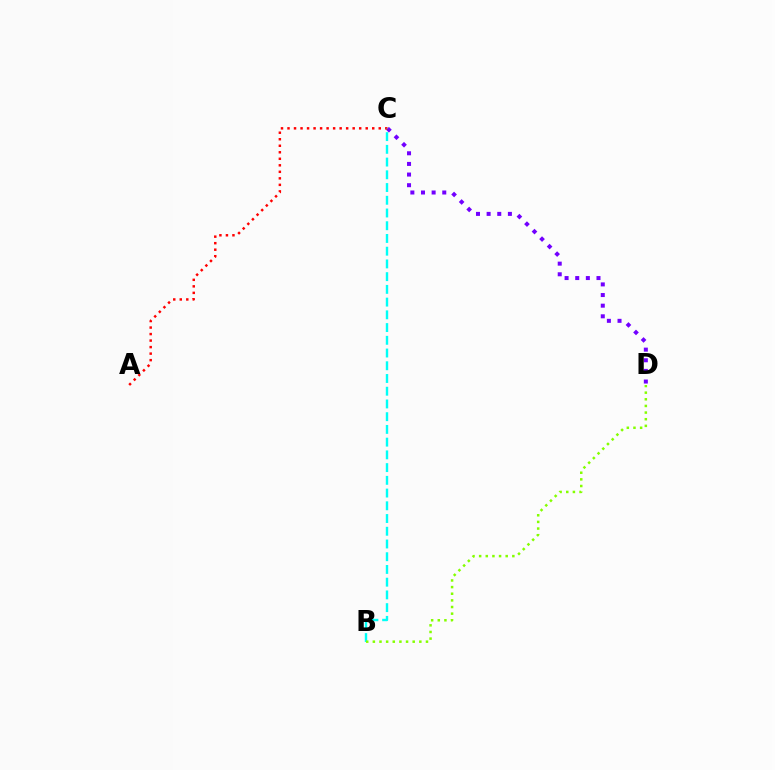{('C', 'D'): [{'color': '#7200ff', 'line_style': 'dotted', 'thickness': 2.89}], ('A', 'C'): [{'color': '#ff0000', 'line_style': 'dotted', 'thickness': 1.77}], ('B', 'C'): [{'color': '#00fff6', 'line_style': 'dashed', 'thickness': 1.73}], ('B', 'D'): [{'color': '#84ff00', 'line_style': 'dotted', 'thickness': 1.8}]}